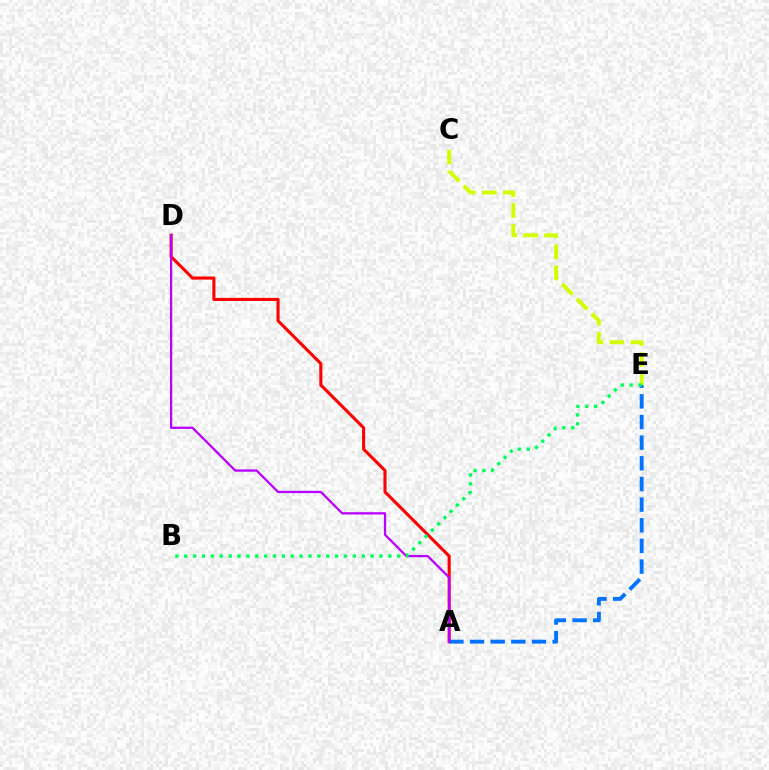{('A', 'D'): [{'color': '#ff0000', 'line_style': 'solid', 'thickness': 2.23}, {'color': '#b900ff', 'line_style': 'solid', 'thickness': 1.64}], ('A', 'E'): [{'color': '#0074ff', 'line_style': 'dashed', 'thickness': 2.81}], ('C', 'E'): [{'color': '#d1ff00', 'line_style': 'dashed', 'thickness': 2.86}], ('B', 'E'): [{'color': '#00ff5c', 'line_style': 'dotted', 'thickness': 2.41}]}